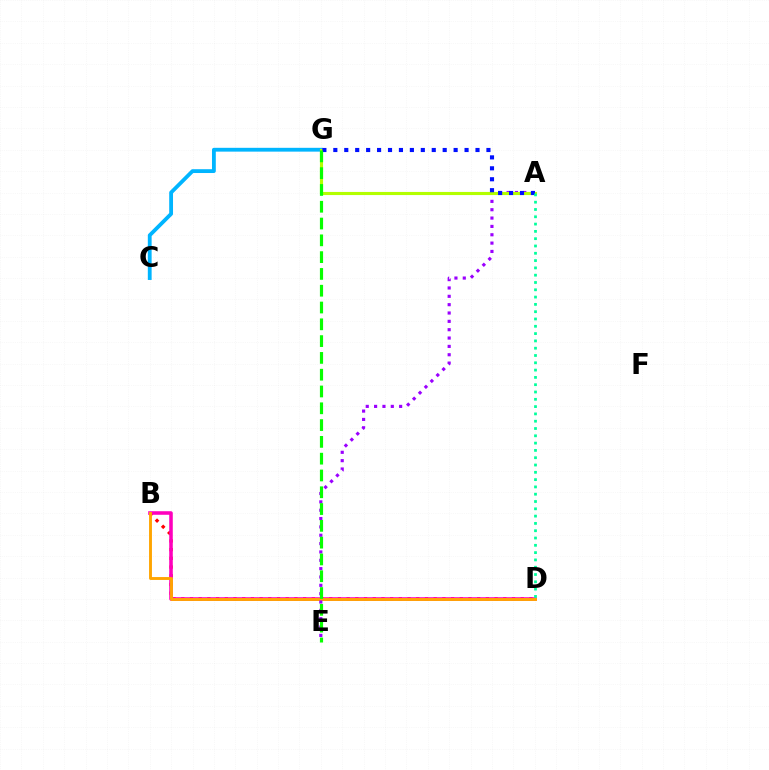{('B', 'D'): [{'color': '#ff0000', 'line_style': 'dotted', 'thickness': 2.36}, {'color': '#ff00bd', 'line_style': 'solid', 'thickness': 2.57}, {'color': '#ffa500', 'line_style': 'solid', 'thickness': 2.08}], ('C', 'G'): [{'color': '#00b5ff', 'line_style': 'solid', 'thickness': 2.75}], ('A', 'E'): [{'color': '#9b00ff', 'line_style': 'dotted', 'thickness': 2.27}], ('A', 'G'): [{'color': '#b3ff00', 'line_style': 'solid', 'thickness': 2.25}, {'color': '#0010ff', 'line_style': 'dotted', 'thickness': 2.97}], ('A', 'D'): [{'color': '#00ff9d', 'line_style': 'dotted', 'thickness': 1.98}], ('E', 'G'): [{'color': '#08ff00', 'line_style': 'dashed', 'thickness': 2.28}]}